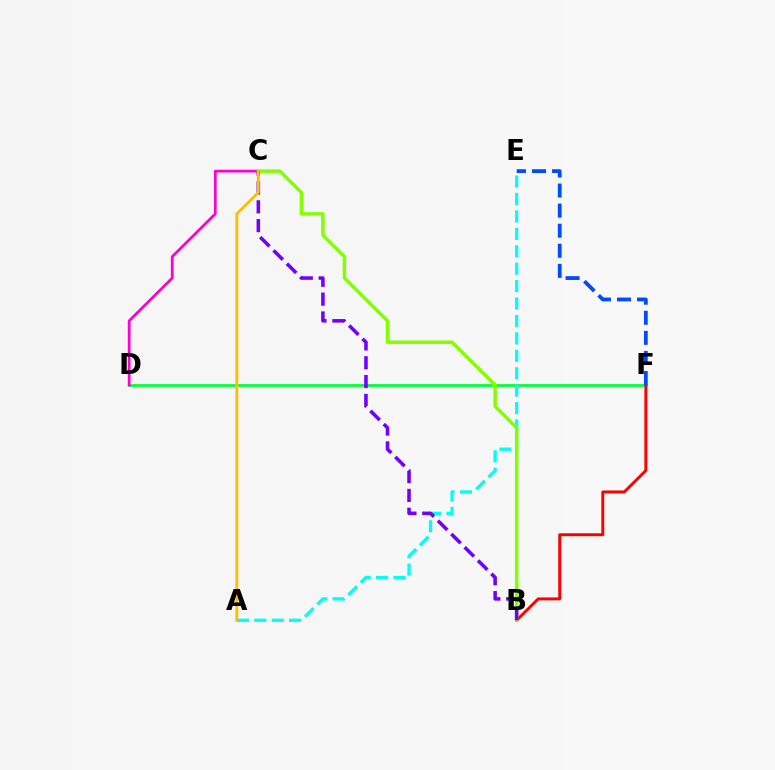{('D', 'F'): [{'color': '#00ff39', 'line_style': 'solid', 'thickness': 1.96}], ('B', 'F'): [{'color': '#ff0000', 'line_style': 'solid', 'thickness': 2.12}], ('A', 'E'): [{'color': '#00fff6', 'line_style': 'dashed', 'thickness': 2.37}], ('E', 'F'): [{'color': '#004bff', 'line_style': 'dashed', 'thickness': 2.73}], ('C', 'D'): [{'color': '#ff00cf', 'line_style': 'solid', 'thickness': 1.99}], ('B', 'C'): [{'color': '#84ff00', 'line_style': 'solid', 'thickness': 2.5}, {'color': '#7200ff', 'line_style': 'dashed', 'thickness': 2.56}], ('A', 'C'): [{'color': '#ffbd00', 'line_style': 'solid', 'thickness': 2.06}]}